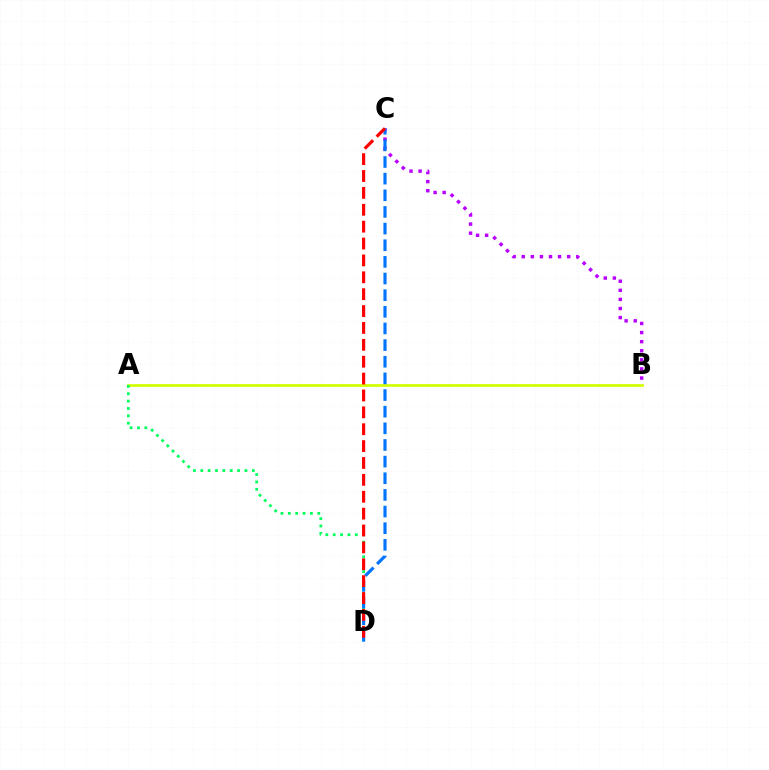{('B', 'C'): [{'color': '#b900ff', 'line_style': 'dotted', 'thickness': 2.47}], ('A', 'B'): [{'color': '#d1ff00', 'line_style': 'solid', 'thickness': 1.97}], ('A', 'D'): [{'color': '#00ff5c', 'line_style': 'dotted', 'thickness': 2.0}], ('C', 'D'): [{'color': '#0074ff', 'line_style': 'dashed', 'thickness': 2.26}, {'color': '#ff0000', 'line_style': 'dashed', 'thickness': 2.29}]}